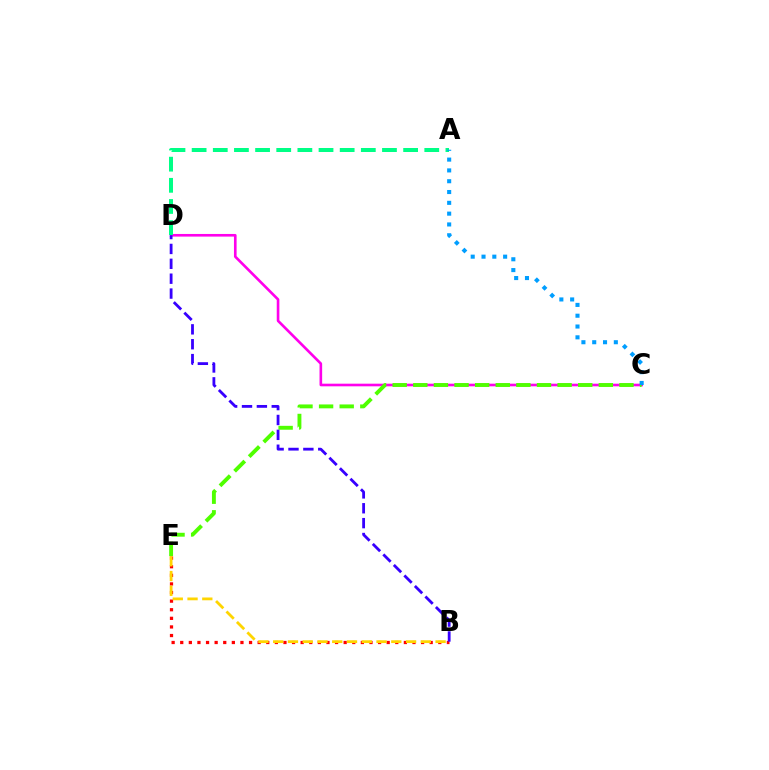{('C', 'D'): [{'color': '#ff00ed', 'line_style': 'solid', 'thickness': 1.9}], ('C', 'E'): [{'color': '#4fff00', 'line_style': 'dashed', 'thickness': 2.8}], ('B', 'E'): [{'color': '#ff0000', 'line_style': 'dotted', 'thickness': 2.34}, {'color': '#ffd500', 'line_style': 'dashed', 'thickness': 2.01}], ('A', 'D'): [{'color': '#00ff86', 'line_style': 'dashed', 'thickness': 2.87}], ('A', 'C'): [{'color': '#009eff', 'line_style': 'dotted', 'thickness': 2.94}], ('B', 'D'): [{'color': '#3700ff', 'line_style': 'dashed', 'thickness': 2.02}]}